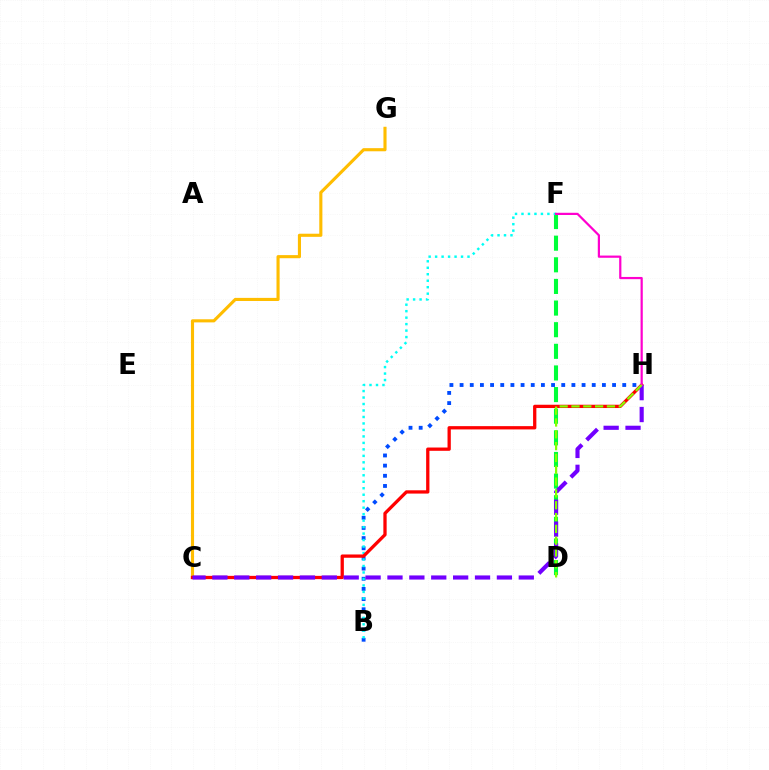{('B', 'H'): [{'color': '#004bff', 'line_style': 'dotted', 'thickness': 2.76}], ('C', 'G'): [{'color': '#ffbd00', 'line_style': 'solid', 'thickness': 2.24}], ('D', 'F'): [{'color': '#00ff39', 'line_style': 'dashed', 'thickness': 2.94}], ('B', 'F'): [{'color': '#00fff6', 'line_style': 'dotted', 'thickness': 1.76}], ('C', 'H'): [{'color': '#ff0000', 'line_style': 'solid', 'thickness': 2.36}, {'color': '#7200ff', 'line_style': 'dashed', 'thickness': 2.97}], ('F', 'H'): [{'color': '#ff00cf', 'line_style': 'solid', 'thickness': 1.6}], ('D', 'H'): [{'color': '#84ff00', 'line_style': 'dashed', 'thickness': 1.61}]}